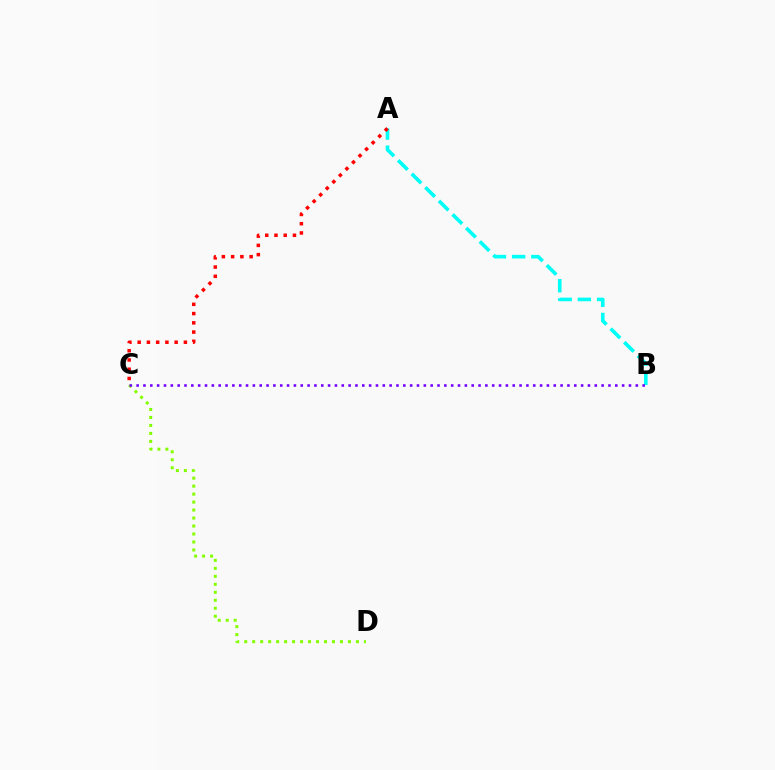{('C', 'D'): [{'color': '#84ff00', 'line_style': 'dotted', 'thickness': 2.17}], ('A', 'B'): [{'color': '#00fff6', 'line_style': 'dashed', 'thickness': 2.61}], ('B', 'C'): [{'color': '#7200ff', 'line_style': 'dotted', 'thickness': 1.86}], ('A', 'C'): [{'color': '#ff0000', 'line_style': 'dotted', 'thickness': 2.51}]}